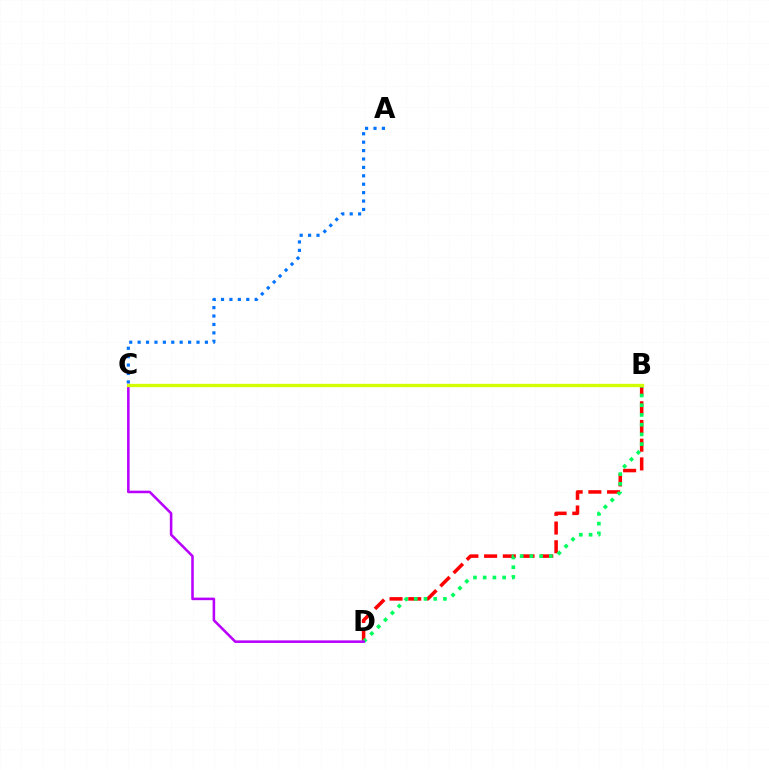{('A', 'C'): [{'color': '#0074ff', 'line_style': 'dotted', 'thickness': 2.29}], ('B', 'D'): [{'color': '#ff0000', 'line_style': 'dashed', 'thickness': 2.54}, {'color': '#00ff5c', 'line_style': 'dotted', 'thickness': 2.64}], ('C', 'D'): [{'color': '#b900ff', 'line_style': 'solid', 'thickness': 1.84}], ('B', 'C'): [{'color': '#d1ff00', 'line_style': 'solid', 'thickness': 2.41}]}